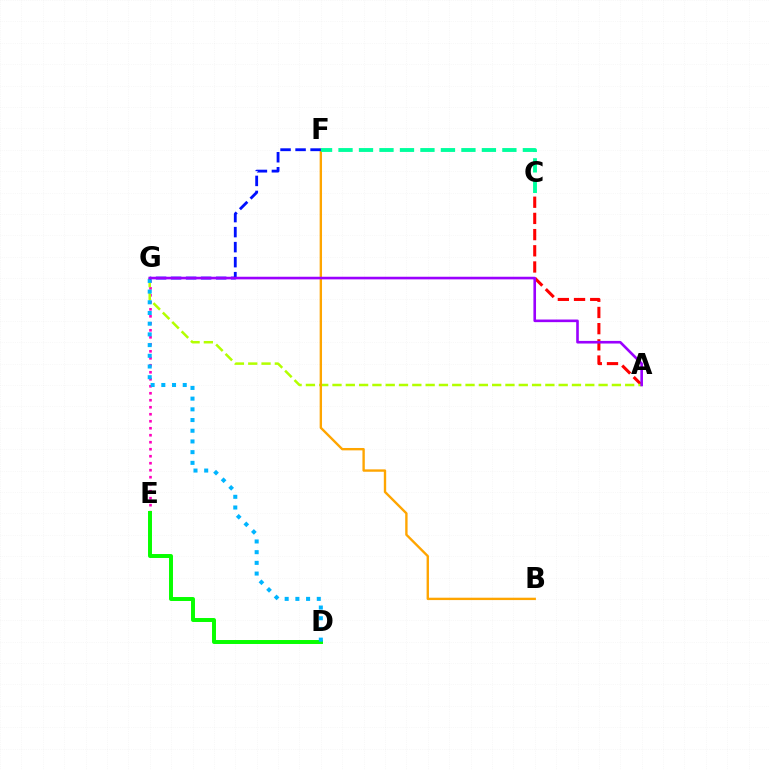{('A', 'C'): [{'color': '#ff0000', 'line_style': 'dashed', 'thickness': 2.2}], ('E', 'G'): [{'color': '#ff00bd', 'line_style': 'dotted', 'thickness': 1.9}], ('A', 'G'): [{'color': '#b3ff00', 'line_style': 'dashed', 'thickness': 1.81}, {'color': '#9b00ff', 'line_style': 'solid', 'thickness': 1.89}], ('D', 'E'): [{'color': '#08ff00', 'line_style': 'solid', 'thickness': 2.85}], ('B', 'F'): [{'color': '#ffa500', 'line_style': 'solid', 'thickness': 1.71}], ('D', 'G'): [{'color': '#00b5ff', 'line_style': 'dotted', 'thickness': 2.91}], ('F', 'G'): [{'color': '#0010ff', 'line_style': 'dashed', 'thickness': 2.04}], ('C', 'F'): [{'color': '#00ff9d', 'line_style': 'dashed', 'thickness': 2.78}]}